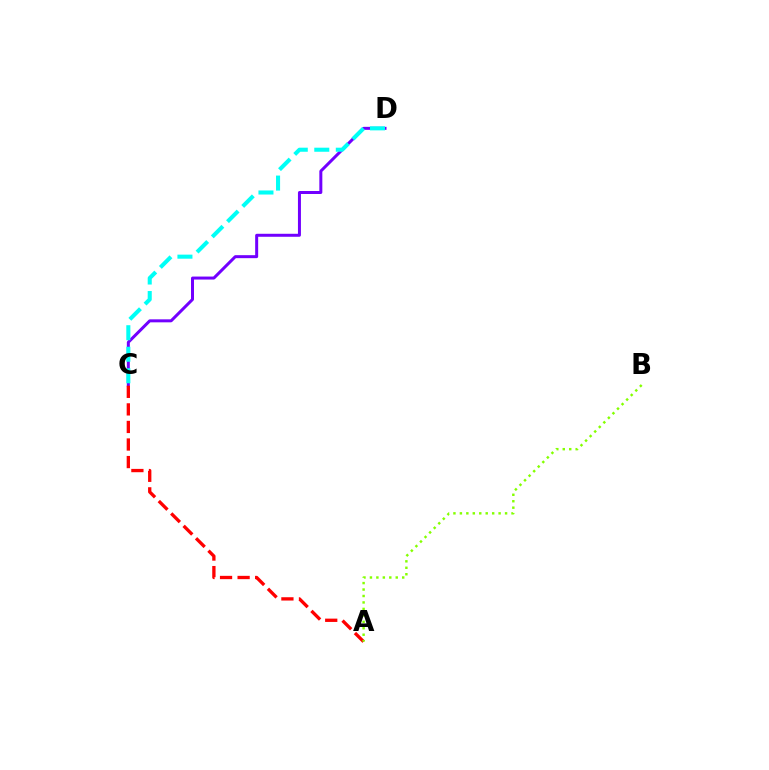{('C', 'D'): [{'color': '#7200ff', 'line_style': 'solid', 'thickness': 2.16}, {'color': '#00fff6', 'line_style': 'dashed', 'thickness': 2.92}], ('A', 'C'): [{'color': '#ff0000', 'line_style': 'dashed', 'thickness': 2.39}], ('A', 'B'): [{'color': '#84ff00', 'line_style': 'dotted', 'thickness': 1.75}]}